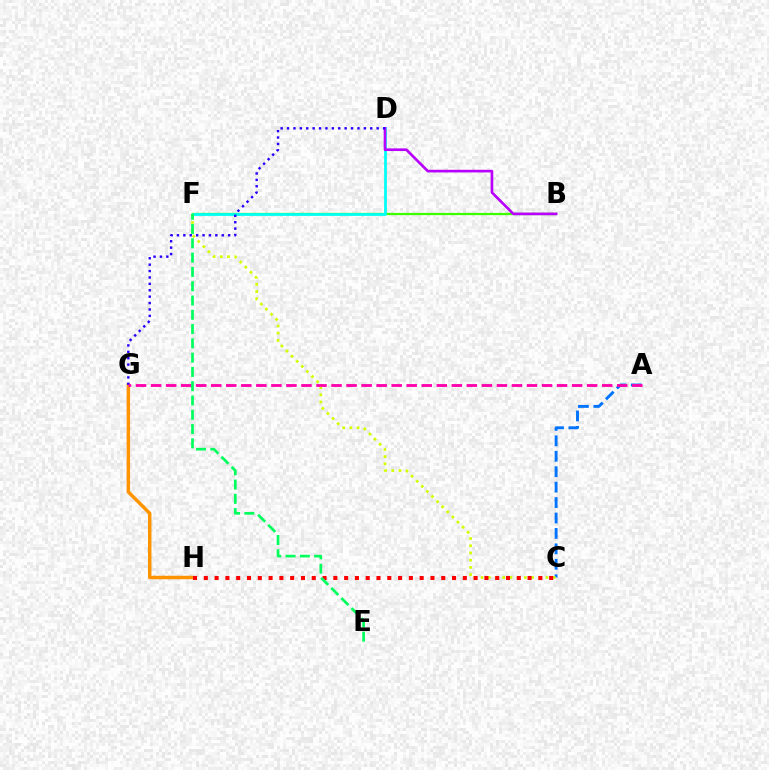{('B', 'F'): [{'color': '#3dff00', 'line_style': 'solid', 'thickness': 1.63}], ('G', 'H'): [{'color': '#ff9400', 'line_style': 'solid', 'thickness': 2.49}], ('D', 'F'): [{'color': '#00fff6', 'line_style': 'solid', 'thickness': 1.98}], ('B', 'D'): [{'color': '#b900ff', 'line_style': 'solid', 'thickness': 1.92}], ('D', 'G'): [{'color': '#2500ff', 'line_style': 'dotted', 'thickness': 1.74}], ('A', 'C'): [{'color': '#0074ff', 'line_style': 'dashed', 'thickness': 2.1}], ('C', 'F'): [{'color': '#d1ff00', 'line_style': 'dotted', 'thickness': 1.96}], ('A', 'G'): [{'color': '#ff00ac', 'line_style': 'dashed', 'thickness': 2.04}], ('C', 'H'): [{'color': '#ff0000', 'line_style': 'dotted', 'thickness': 2.93}], ('E', 'F'): [{'color': '#00ff5c', 'line_style': 'dashed', 'thickness': 1.94}]}